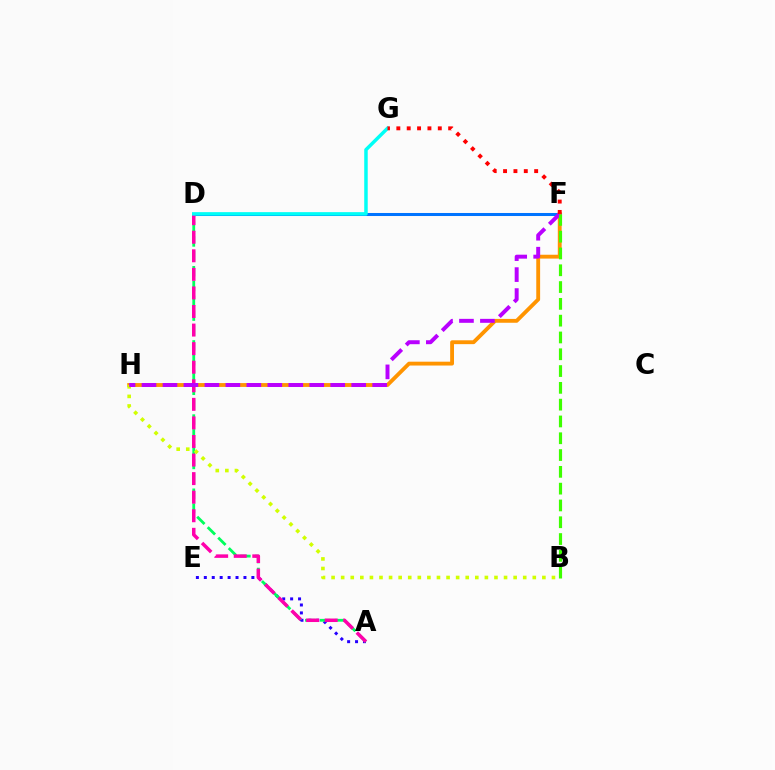{('A', 'E'): [{'color': '#2500ff', 'line_style': 'dotted', 'thickness': 2.15}], ('D', 'F'): [{'color': '#0074ff', 'line_style': 'solid', 'thickness': 2.18}], ('A', 'D'): [{'color': '#00ff5c', 'line_style': 'dashed', 'thickness': 2.02}, {'color': '#ff00ac', 'line_style': 'dashed', 'thickness': 2.52}], ('F', 'H'): [{'color': '#ff9400', 'line_style': 'solid', 'thickness': 2.77}, {'color': '#b900ff', 'line_style': 'dashed', 'thickness': 2.85}], ('B', 'H'): [{'color': '#d1ff00', 'line_style': 'dotted', 'thickness': 2.6}], ('D', 'G'): [{'color': '#00fff6', 'line_style': 'solid', 'thickness': 2.51}], ('B', 'F'): [{'color': '#3dff00', 'line_style': 'dashed', 'thickness': 2.28}], ('F', 'G'): [{'color': '#ff0000', 'line_style': 'dotted', 'thickness': 2.82}]}